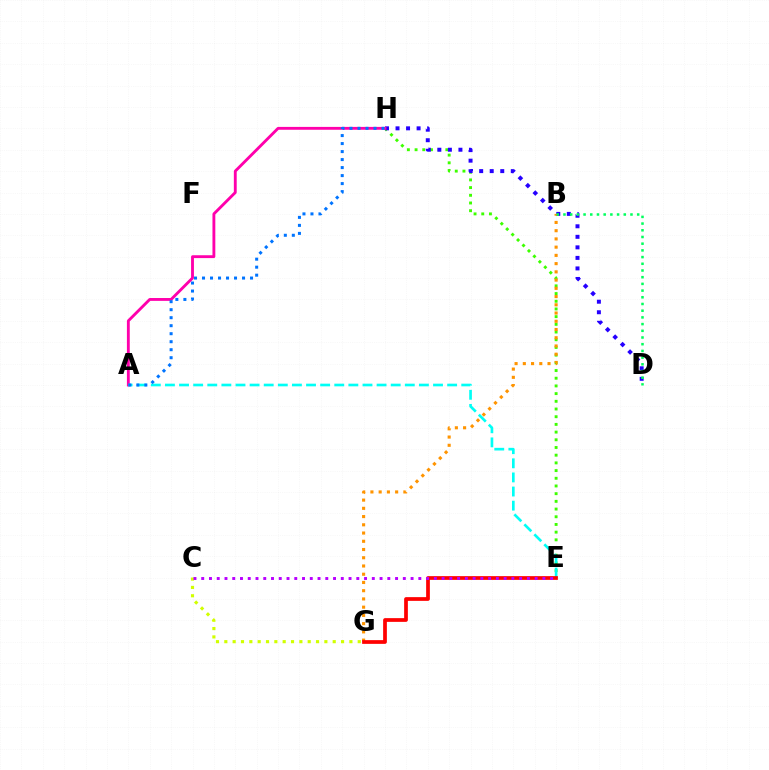{('E', 'H'): [{'color': '#3dff00', 'line_style': 'dotted', 'thickness': 2.09}], ('D', 'H'): [{'color': '#2500ff', 'line_style': 'dotted', 'thickness': 2.86}], ('C', 'G'): [{'color': '#d1ff00', 'line_style': 'dotted', 'thickness': 2.27}], ('A', 'H'): [{'color': '#ff00ac', 'line_style': 'solid', 'thickness': 2.06}, {'color': '#0074ff', 'line_style': 'dotted', 'thickness': 2.17}], ('A', 'E'): [{'color': '#00fff6', 'line_style': 'dashed', 'thickness': 1.92}], ('B', 'G'): [{'color': '#ff9400', 'line_style': 'dotted', 'thickness': 2.24}], ('B', 'D'): [{'color': '#00ff5c', 'line_style': 'dotted', 'thickness': 1.82}], ('E', 'G'): [{'color': '#ff0000', 'line_style': 'solid', 'thickness': 2.69}], ('C', 'E'): [{'color': '#b900ff', 'line_style': 'dotted', 'thickness': 2.11}]}